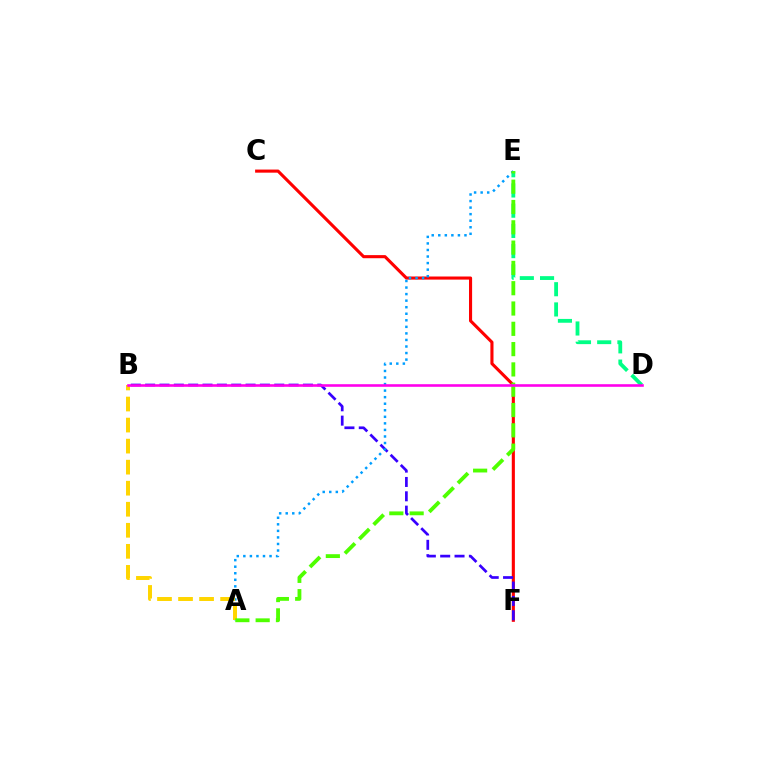{('D', 'E'): [{'color': '#00ff86', 'line_style': 'dashed', 'thickness': 2.75}], ('C', 'F'): [{'color': '#ff0000', 'line_style': 'solid', 'thickness': 2.23}], ('B', 'F'): [{'color': '#3700ff', 'line_style': 'dashed', 'thickness': 1.95}], ('A', 'E'): [{'color': '#009eff', 'line_style': 'dotted', 'thickness': 1.78}, {'color': '#4fff00', 'line_style': 'dashed', 'thickness': 2.76}], ('A', 'B'): [{'color': '#ffd500', 'line_style': 'dashed', 'thickness': 2.86}], ('B', 'D'): [{'color': '#ff00ed', 'line_style': 'solid', 'thickness': 1.87}]}